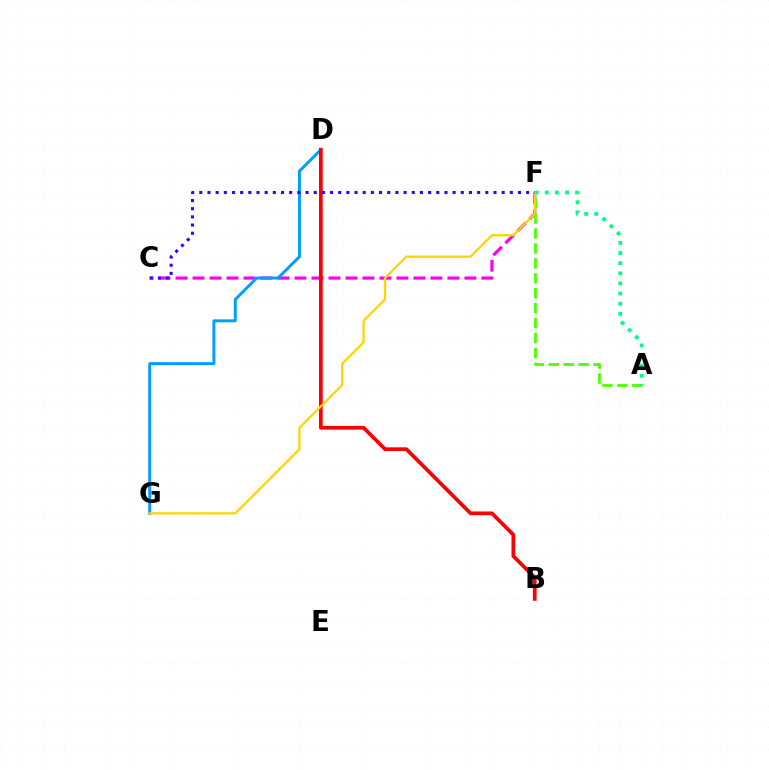{('C', 'F'): [{'color': '#ff00ed', 'line_style': 'dashed', 'thickness': 2.31}, {'color': '#3700ff', 'line_style': 'dotted', 'thickness': 2.22}], ('D', 'G'): [{'color': '#009eff', 'line_style': 'solid', 'thickness': 2.14}], ('A', 'F'): [{'color': '#4fff00', 'line_style': 'dashed', 'thickness': 2.03}, {'color': '#00ff86', 'line_style': 'dotted', 'thickness': 2.75}], ('B', 'D'): [{'color': '#ff0000', 'line_style': 'solid', 'thickness': 2.68}], ('F', 'G'): [{'color': '#ffd500', 'line_style': 'solid', 'thickness': 1.64}]}